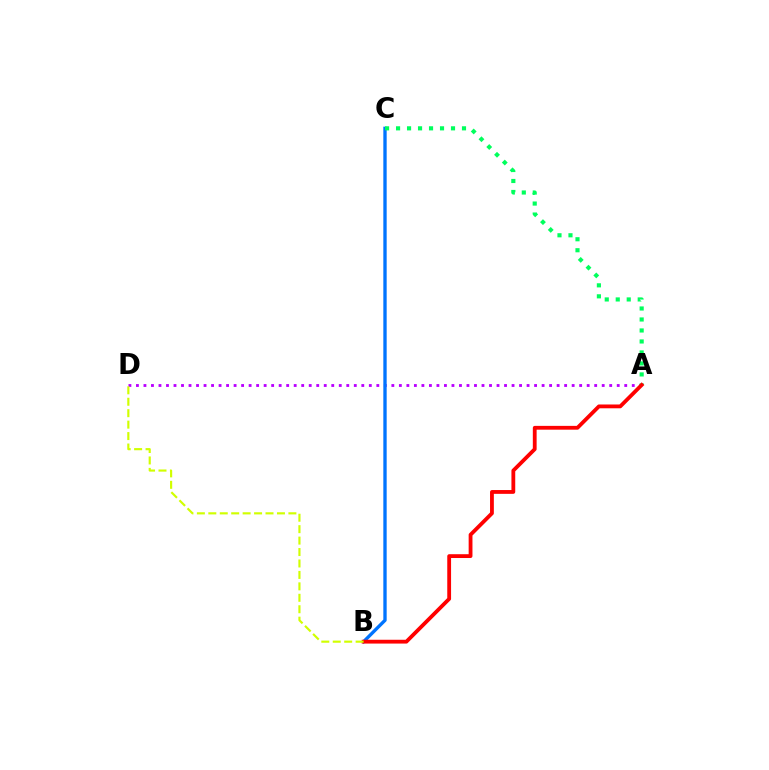{('A', 'D'): [{'color': '#b900ff', 'line_style': 'dotted', 'thickness': 2.04}], ('B', 'C'): [{'color': '#0074ff', 'line_style': 'solid', 'thickness': 2.41}], ('A', 'C'): [{'color': '#00ff5c', 'line_style': 'dotted', 'thickness': 2.99}], ('A', 'B'): [{'color': '#ff0000', 'line_style': 'solid', 'thickness': 2.74}], ('B', 'D'): [{'color': '#d1ff00', 'line_style': 'dashed', 'thickness': 1.55}]}